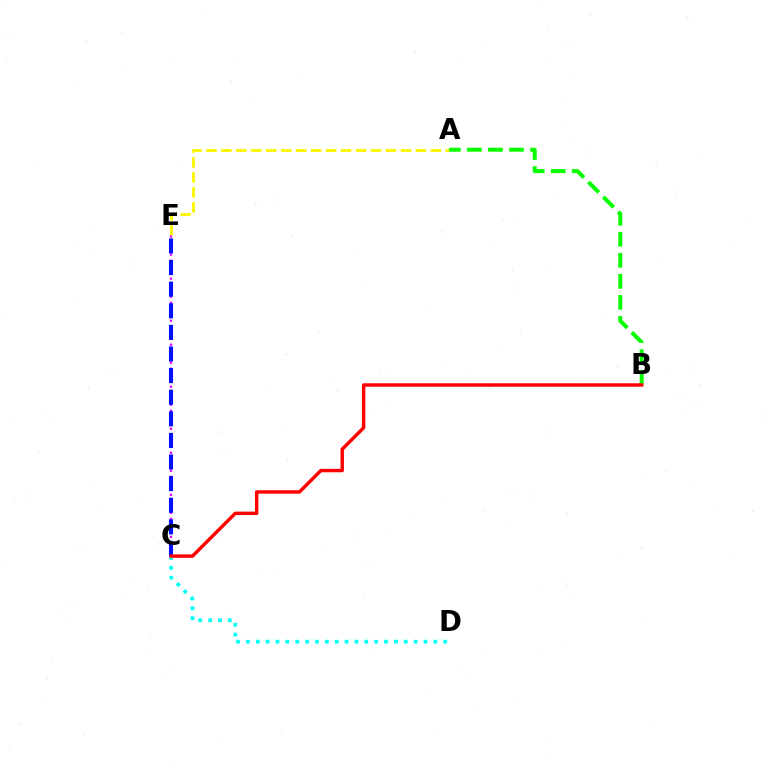{('C', 'D'): [{'color': '#00fff6', 'line_style': 'dotted', 'thickness': 2.68}], ('A', 'E'): [{'color': '#fcf500', 'line_style': 'dashed', 'thickness': 2.03}], ('A', 'B'): [{'color': '#08ff00', 'line_style': 'dashed', 'thickness': 2.86}], ('C', 'E'): [{'color': '#ee00ff', 'line_style': 'dotted', 'thickness': 1.63}, {'color': '#0010ff', 'line_style': 'dashed', 'thickness': 2.94}], ('B', 'C'): [{'color': '#ff0000', 'line_style': 'solid', 'thickness': 2.48}]}